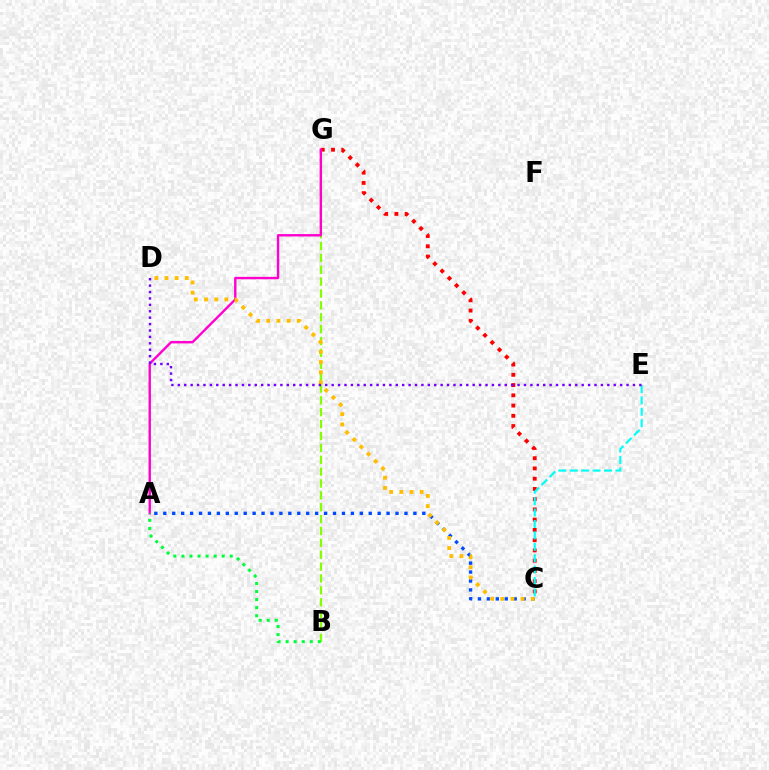{('A', 'C'): [{'color': '#004bff', 'line_style': 'dotted', 'thickness': 2.43}], ('C', 'G'): [{'color': '#ff0000', 'line_style': 'dotted', 'thickness': 2.78}], ('B', 'G'): [{'color': '#84ff00', 'line_style': 'dashed', 'thickness': 1.61}], ('C', 'E'): [{'color': '#00fff6', 'line_style': 'dashed', 'thickness': 1.55}], ('A', 'G'): [{'color': '#ff00cf', 'line_style': 'solid', 'thickness': 1.72}], ('A', 'B'): [{'color': '#00ff39', 'line_style': 'dotted', 'thickness': 2.19}], ('C', 'D'): [{'color': '#ffbd00', 'line_style': 'dotted', 'thickness': 2.76}], ('D', 'E'): [{'color': '#7200ff', 'line_style': 'dotted', 'thickness': 1.74}]}